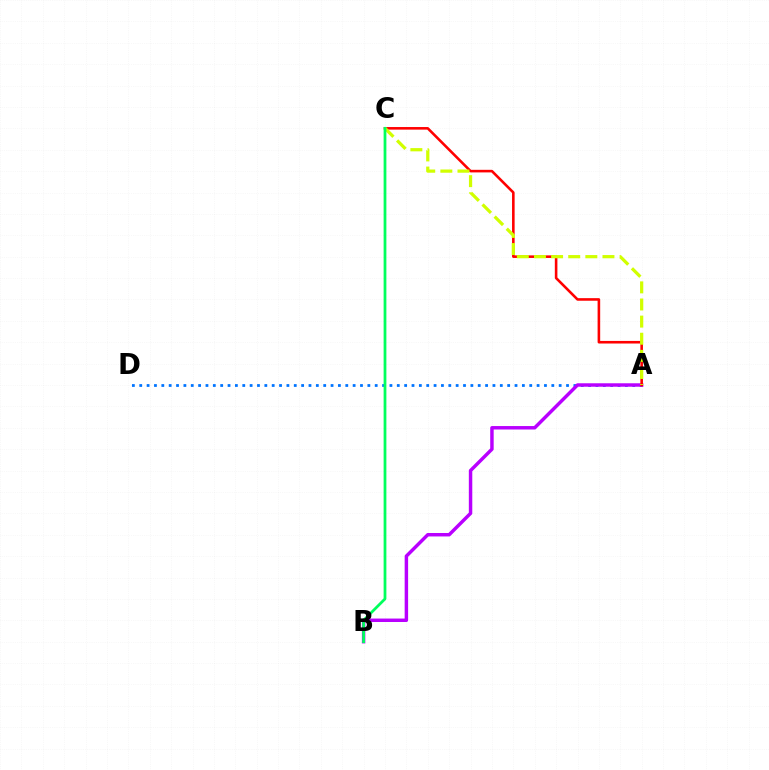{('A', 'D'): [{'color': '#0074ff', 'line_style': 'dotted', 'thickness': 2.0}], ('A', 'B'): [{'color': '#b900ff', 'line_style': 'solid', 'thickness': 2.49}], ('A', 'C'): [{'color': '#ff0000', 'line_style': 'solid', 'thickness': 1.86}, {'color': '#d1ff00', 'line_style': 'dashed', 'thickness': 2.33}], ('B', 'C'): [{'color': '#00ff5c', 'line_style': 'solid', 'thickness': 1.99}]}